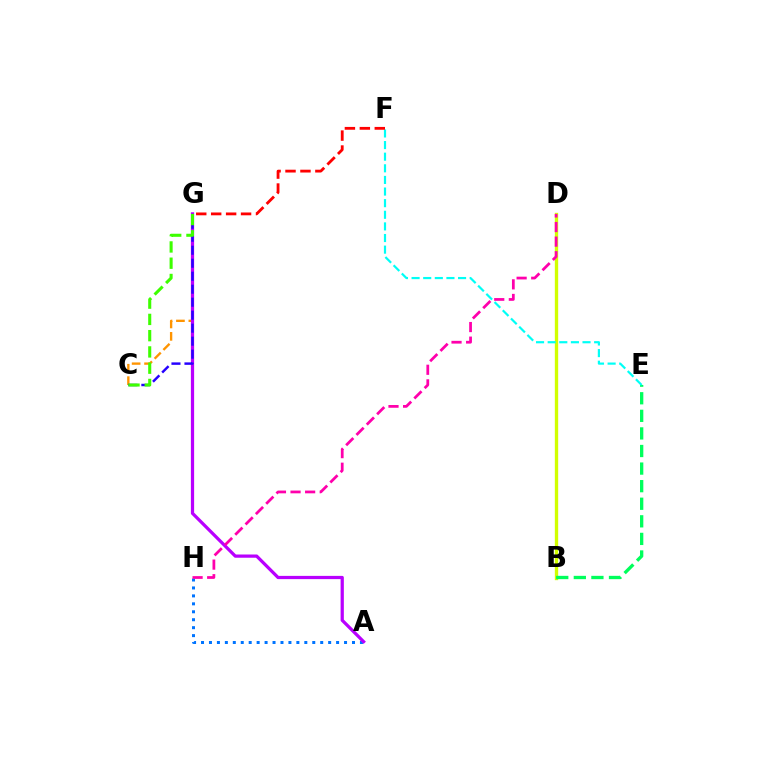{('B', 'D'): [{'color': '#d1ff00', 'line_style': 'solid', 'thickness': 2.41}], ('C', 'G'): [{'color': '#ff9400', 'line_style': 'dashed', 'thickness': 1.69}, {'color': '#2500ff', 'line_style': 'dashed', 'thickness': 1.76}, {'color': '#3dff00', 'line_style': 'dashed', 'thickness': 2.21}], ('A', 'H'): [{'color': '#0074ff', 'line_style': 'dotted', 'thickness': 2.16}], ('B', 'E'): [{'color': '#00ff5c', 'line_style': 'dashed', 'thickness': 2.39}], ('A', 'G'): [{'color': '#b900ff', 'line_style': 'solid', 'thickness': 2.33}], ('D', 'H'): [{'color': '#ff00ac', 'line_style': 'dashed', 'thickness': 1.98}], ('E', 'F'): [{'color': '#00fff6', 'line_style': 'dashed', 'thickness': 1.58}], ('F', 'G'): [{'color': '#ff0000', 'line_style': 'dashed', 'thickness': 2.03}]}